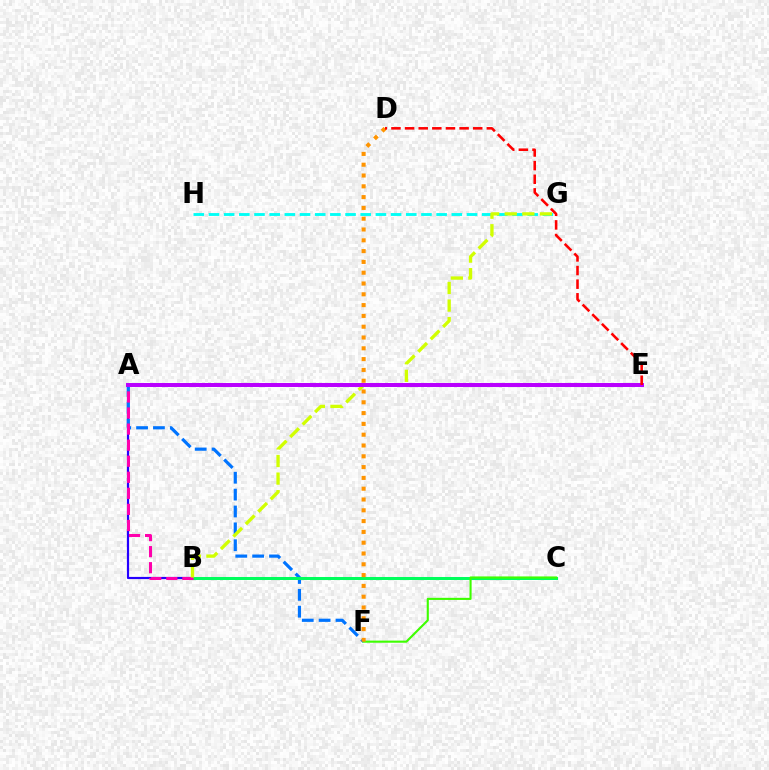{('A', 'B'): [{'color': '#2500ff', 'line_style': 'solid', 'thickness': 1.58}, {'color': '#ff00ac', 'line_style': 'dashed', 'thickness': 2.18}], ('A', 'F'): [{'color': '#0074ff', 'line_style': 'dashed', 'thickness': 2.29}], ('B', 'C'): [{'color': '#00ff5c', 'line_style': 'solid', 'thickness': 2.18}], ('G', 'H'): [{'color': '#00fff6', 'line_style': 'dashed', 'thickness': 2.06}], ('B', 'G'): [{'color': '#d1ff00', 'line_style': 'dashed', 'thickness': 2.39}], ('C', 'F'): [{'color': '#3dff00', 'line_style': 'solid', 'thickness': 1.52}], ('D', 'F'): [{'color': '#ff9400', 'line_style': 'dotted', 'thickness': 2.93}], ('A', 'E'): [{'color': '#b900ff', 'line_style': 'solid', 'thickness': 2.86}], ('D', 'E'): [{'color': '#ff0000', 'line_style': 'dashed', 'thickness': 1.85}]}